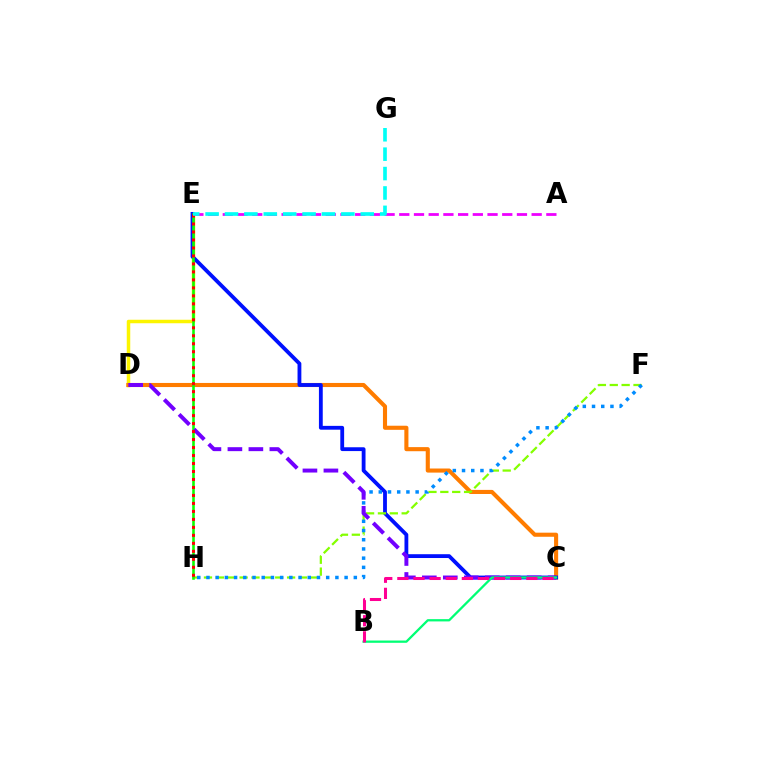{('D', 'E'): [{'color': '#fcf500', 'line_style': 'solid', 'thickness': 2.51}], ('C', 'D'): [{'color': '#ff7c00', 'line_style': 'solid', 'thickness': 2.95}, {'color': '#7200ff', 'line_style': 'dashed', 'thickness': 2.85}], ('C', 'E'): [{'color': '#0010ff', 'line_style': 'solid', 'thickness': 2.75}], ('F', 'H'): [{'color': '#84ff00', 'line_style': 'dashed', 'thickness': 1.61}, {'color': '#008cff', 'line_style': 'dotted', 'thickness': 2.5}], ('A', 'E'): [{'color': '#ee00ff', 'line_style': 'dashed', 'thickness': 2.0}], ('E', 'H'): [{'color': '#08ff00', 'line_style': 'solid', 'thickness': 1.86}, {'color': '#ff0000', 'line_style': 'dotted', 'thickness': 2.17}], ('B', 'C'): [{'color': '#00ff74', 'line_style': 'solid', 'thickness': 1.64}, {'color': '#ff0094', 'line_style': 'dashed', 'thickness': 2.19}], ('E', 'G'): [{'color': '#00fff6', 'line_style': 'dashed', 'thickness': 2.63}]}